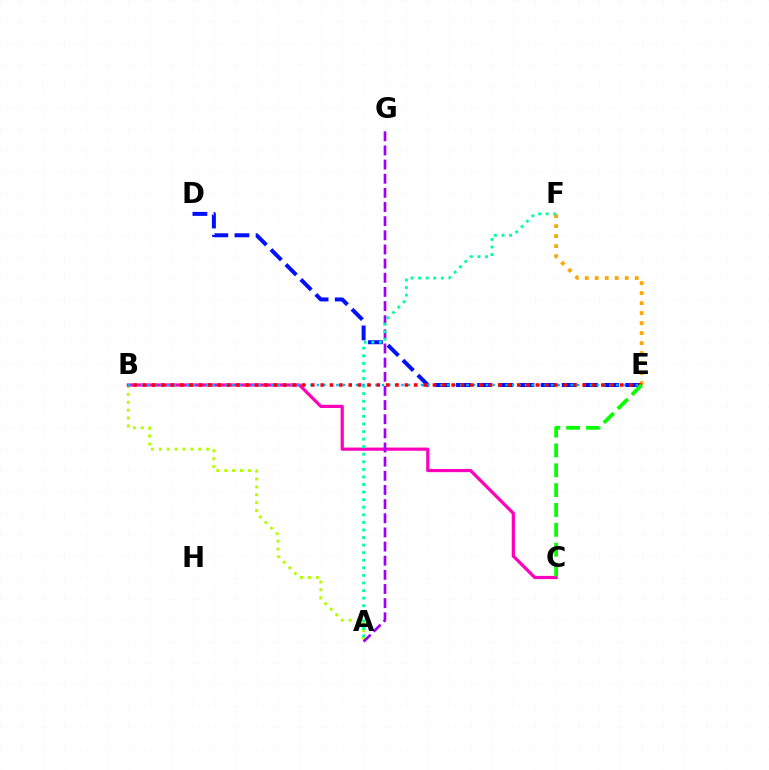{('A', 'B'): [{'color': '#b3ff00', 'line_style': 'dotted', 'thickness': 2.14}], ('D', 'E'): [{'color': '#0010ff', 'line_style': 'dashed', 'thickness': 2.87}], ('E', 'F'): [{'color': '#ffa500', 'line_style': 'dotted', 'thickness': 2.72}], ('B', 'C'): [{'color': '#ff00bd', 'line_style': 'solid', 'thickness': 2.31}], ('A', 'G'): [{'color': '#9b00ff', 'line_style': 'dashed', 'thickness': 1.92}], ('A', 'F'): [{'color': '#00ff9d', 'line_style': 'dotted', 'thickness': 2.06}], ('B', 'E'): [{'color': '#00b5ff', 'line_style': 'dotted', 'thickness': 1.77}, {'color': '#ff0000', 'line_style': 'dotted', 'thickness': 2.54}], ('C', 'E'): [{'color': '#08ff00', 'line_style': 'dashed', 'thickness': 2.7}]}